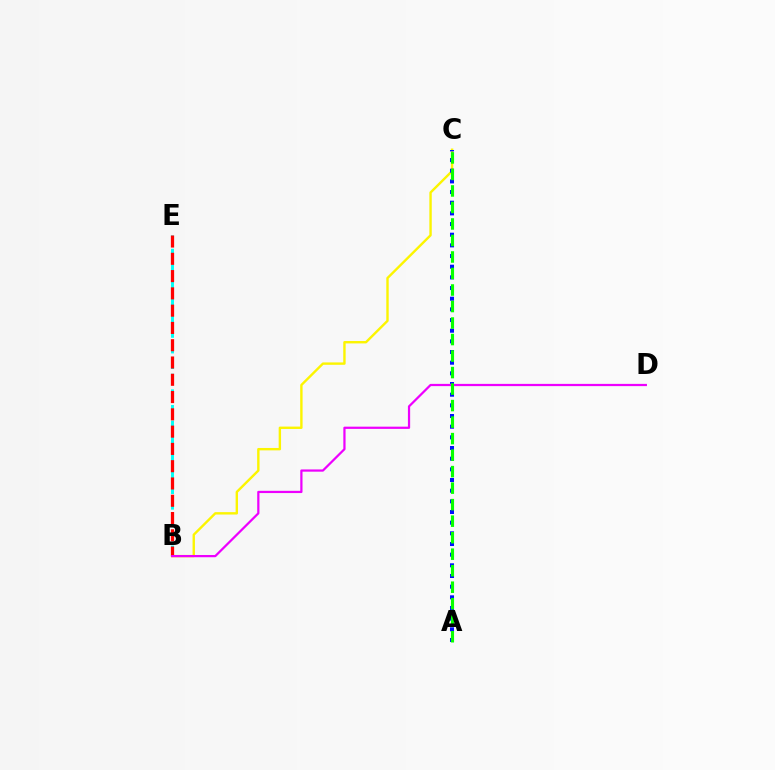{('B', 'E'): [{'color': '#00fff6', 'line_style': 'dashed', 'thickness': 2.12}, {'color': '#ff0000', 'line_style': 'dashed', 'thickness': 2.35}], ('B', 'C'): [{'color': '#fcf500', 'line_style': 'solid', 'thickness': 1.72}], ('A', 'C'): [{'color': '#0010ff', 'line_style': 'dotted', 'thickness': 2.9}, {'color': '#08ff00', 'line_style': 'dashed', 'thickness': 2.24}], ('B', 'D'): [{'color': '#ee00ff', 'line_style': 'solid', 'thickness': 1.61}]}